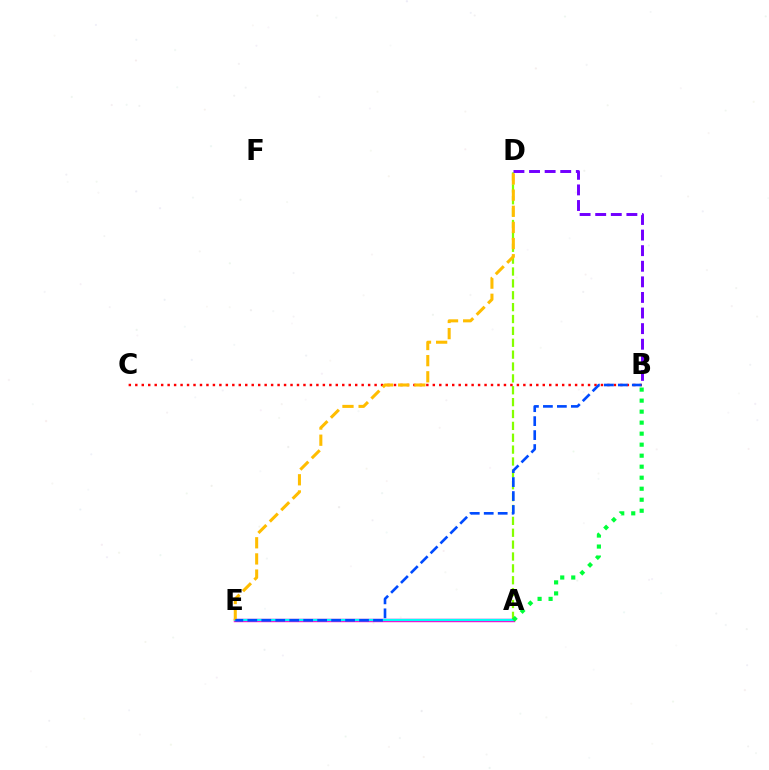{('A', 'D'): [{'color': '#84ff00', 'line_style': 'dashed', 'thickness': 1.61}], ('B', 'D'): [{'color': '#7200ff', 'line_style': 'dashed', 'thickness': 2.12}], ('B', 'C'): [{'color': '#ff0000', 'line_style': 'dotted', 'thickness': 1.76}], ('A', 'E'): [{'color': '#ff00cf', 'line_style': 'solid', 'thickness': 2.47}, {'color': '#00fff6', 'line_style': 'solid', 'thickness': 1.62}], ('D', 'E'): [{'color': '#ffbd00', 'line_style': 'dashed', 'thickness': 2.19}], ('A', 'B'): [{'color': '#00ff39', 'line_style': 'dotted', 'thickness': 2.99}], ('B', 'E'): [{'color': '#004bff', 'line_style': 'dashed', 'thickness': 1.9}]}